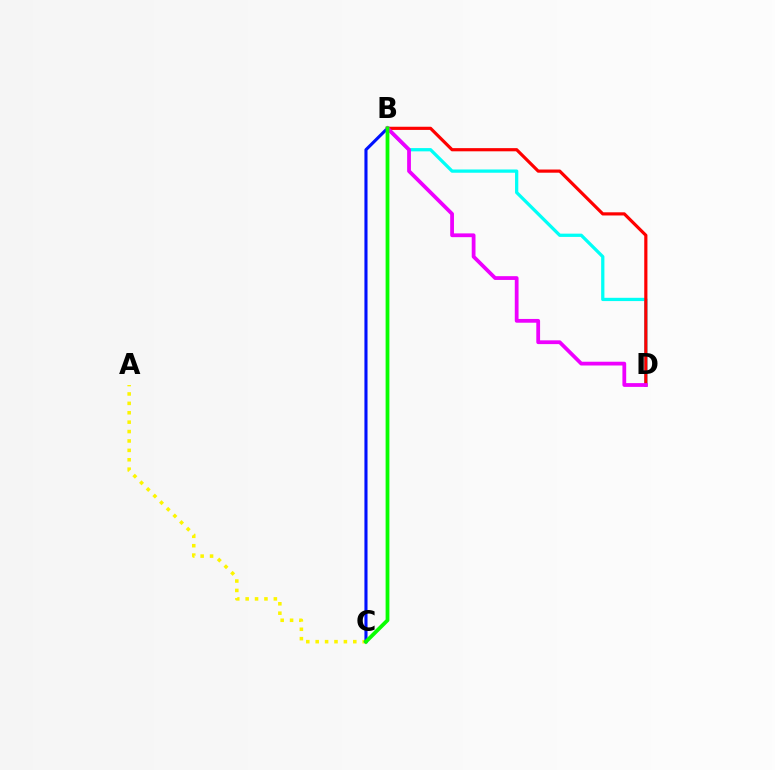{('B', 'D'): [{'color': '#00fff6', 'line_style': 'solid', 'thickness': 2.35}, {'color': '#ff0000', 'line_style': 'solid', 'thickness': 2.29}, {'color': '#ee00ff', 'line_style': 'solid', 'thickness': 2.72}], ('A', 'C'): [{'color': '#fcf500', 'line_style': 'dotted', 'thickness': 2.55}], ('B', 'C'): [{'color': '#0010ff', 'line_style': 'solid', 'thickness': 2.23}, {'color': '#08ff00', 'line_style': 'solid', 'thickness': 2.72}]}